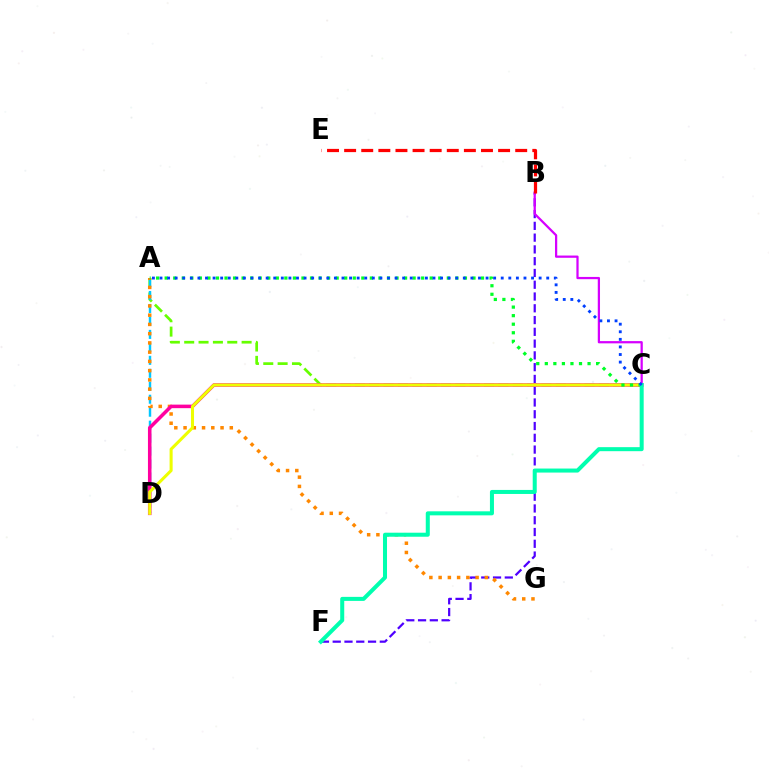{('A', 'C'): [{'color': '#66ff00', 'line_style': 'dashed', 'thickness': 1.95}, {'color': '#00ff27', 'line_style': 'dotted', 'thickness': 2.32}, {'color': '#003fff', 'line_style': 'dotted', 'thickness': 2.06}], ('A', 'D'): [{'color': '#00c7ff', 'line_style': 'dashed', 'thickness': 1.76}], ('B', 'F'): [{'color': '#4f00ff', 'line_style': 'dashed', 'thickness': 1.6}], ('A', 'G'): [{'color': '#ff8800', 'line_style': 'dotted', 'thickness': 2.51}], ('C', 'D'): [{'color': '#ff00a0', 'line_style': 'solid', 'thickness': 2.55}, {'color': '#eeff00', 'line_style': 'solid', 'thickness': 2.2}], ('B', 'C'): [{'color': '#d600ff', 'line_style': 'solid', 'thickness': 1.62}], ('C', 'F'): [{'color': '#00ffaf', 'line_style': 'solid', 'thickness': 2.9}], ('B', 'E'): [{'color': '#ff0000', 'line_style': 'dashed', 'thickness': 2.32}]}